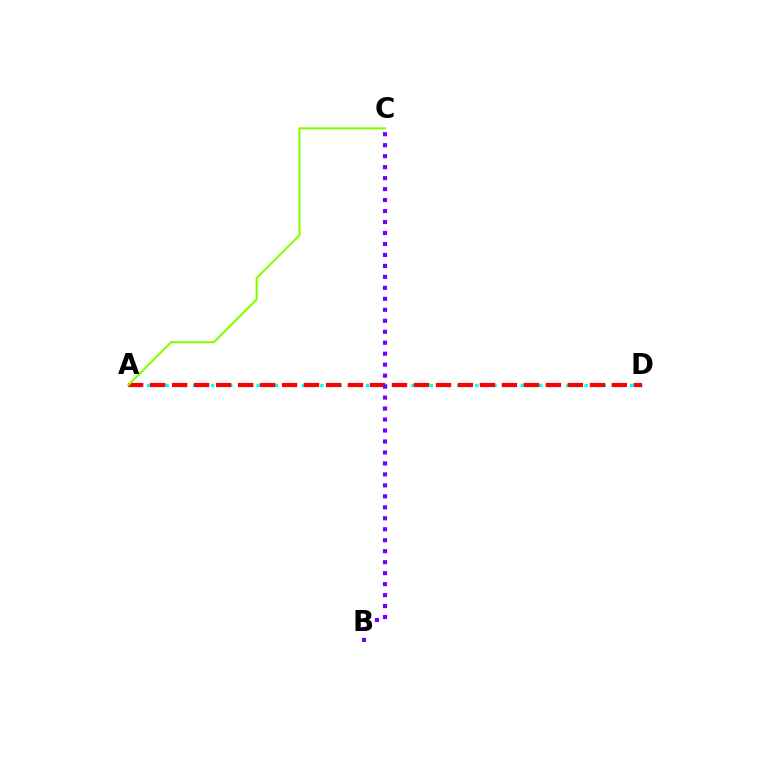{('A', 'D'): [{'color': '#00fff6', 'line_style': 'dotted', 'thickness': 2.48}, {'color': '#ff0000', 'line_style': 'dashed', 'thickness': 2.99}], ('A', 'C'): [{'color': '#84ff00', 'line_style': 'solid', 'thickness': 1.52}], ('B', 'C'): [{'color': '#7200ff', 'line_style': 'dotted', 'thickness': 2.98}]}